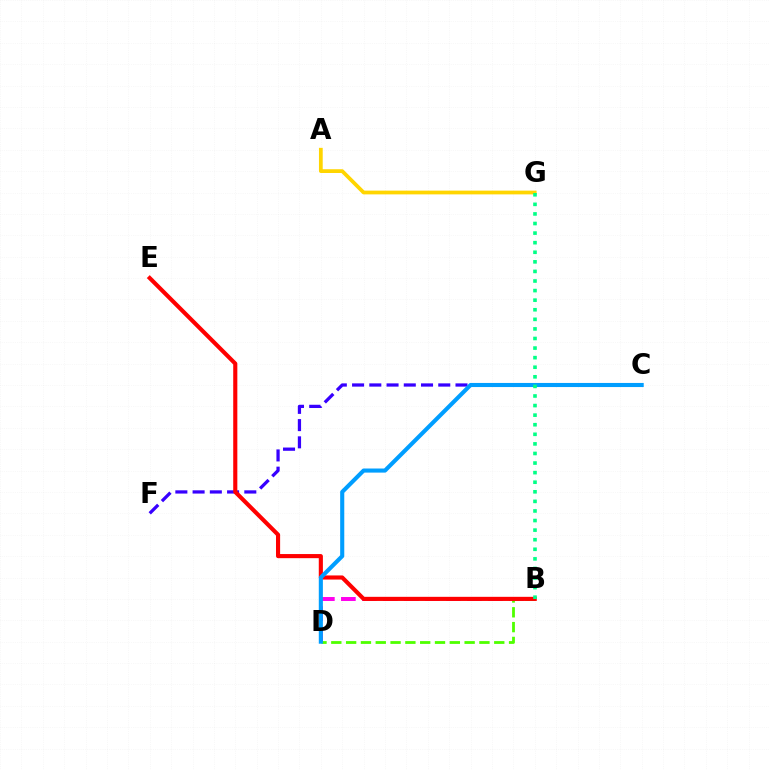{('C', 'F'): [{'color': '#3700ff', 'line_style': 'dashed', 'thickness': 2.34}], ('B', 'D'): [{'color': '#ff00ed', 'line_style': 'dashed', 'thickness': 2.85}, {'color': '#4fff00', 'line_style': 'dashed', 'thickness': 2.01}], ('B', 'E'): [{'color': '#ff0000', 'line_style': 'solid', 'thickness': 2.97}], ('C', 'D'): [{'color': '#009eff', 'line_style': 'solid', 'thickness': 2.95}], ('A', 'G'): [{'color': '#ffd500', 'line_style': 'solid', 'thickness': 2.71}], ('B', 'G'): [{'color': '#00ff86', 'line_style': 'dotted', 'thickness': 2.6}]}